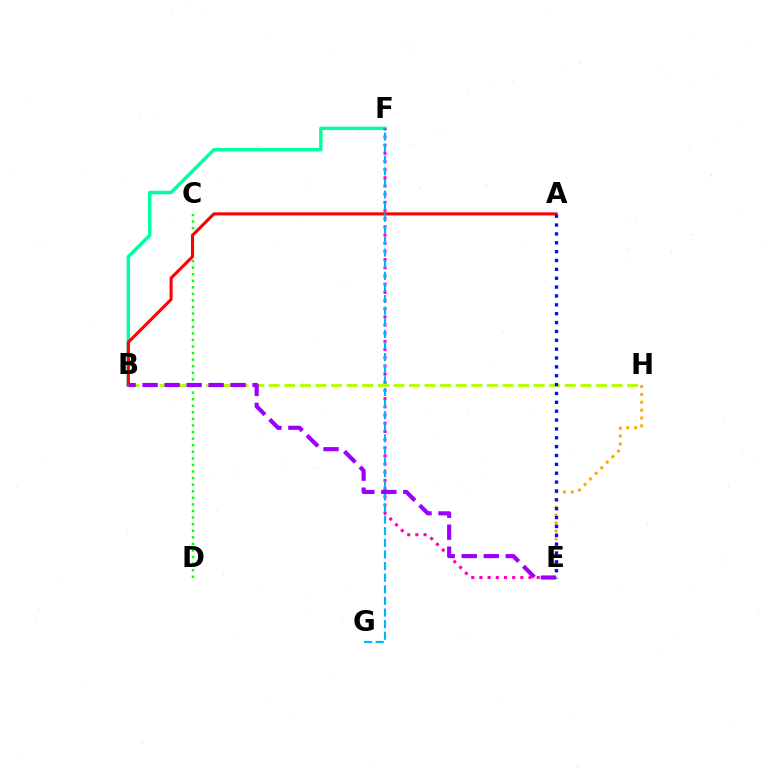{('C', 'D'): [{'color': '#08ff00', 'line_style': 'dotted', 'thickness': 1.79}], ('B', 'F'): [{'color': '#00ff9d', 'line_style': 'solid', 'thickness': 2.47}], ('E', 'F'): [{'color': '#ff00bd', 'line_style': 'dotted', 'thickness': 2.22}], ('A', 'B'): [{'color': '#ff0000', 'line_style': 'solid', 'thickness': 2.21}], ('F', 'G'): [{'color': '#00b5ff', 'line_style': 'dashed', 'thickness': 1.58}], ('E', 'H'): [{'color': '#ffa500', 'line_style': 'dotted', 'thickness': 2.14}], ('B', 'H'): [{'color': '#b3ff00', 'line_style': 'dashed', 'thickness': 2.12}], ('A', 'E'): [{'color': '#0010ff', 'line_style': 'dotted', 'thickness': 2.41}], ('B', 'E'): [{'color': '#9b00ff', 'line_style': 'dashed', 'thickness': 2.99}]}